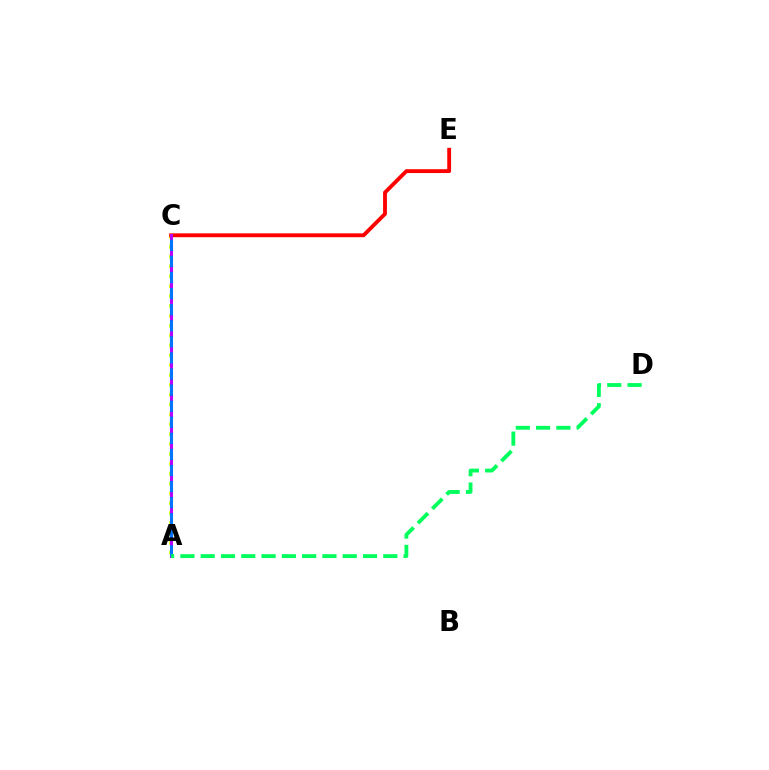{('A', 'C'): [{'color': '#d1ff00', 'line_style': 'dotted', 'thickness': 2.68}, {'color': '#b900ff', 'line_style': 'solid', 'thickness': 2.15}, {'color': '#0074ff', 'line_style': 'dashed', 'thickness': 2.18}], ('C', 'E'): [{'color': '#ff0000', 'line_style': 'solid', 'thickness': 2.77}], ('A', 'D'): [{'color': '#00ff5c', 'line_style': 'dashed', 'thickness': 2.76}]}